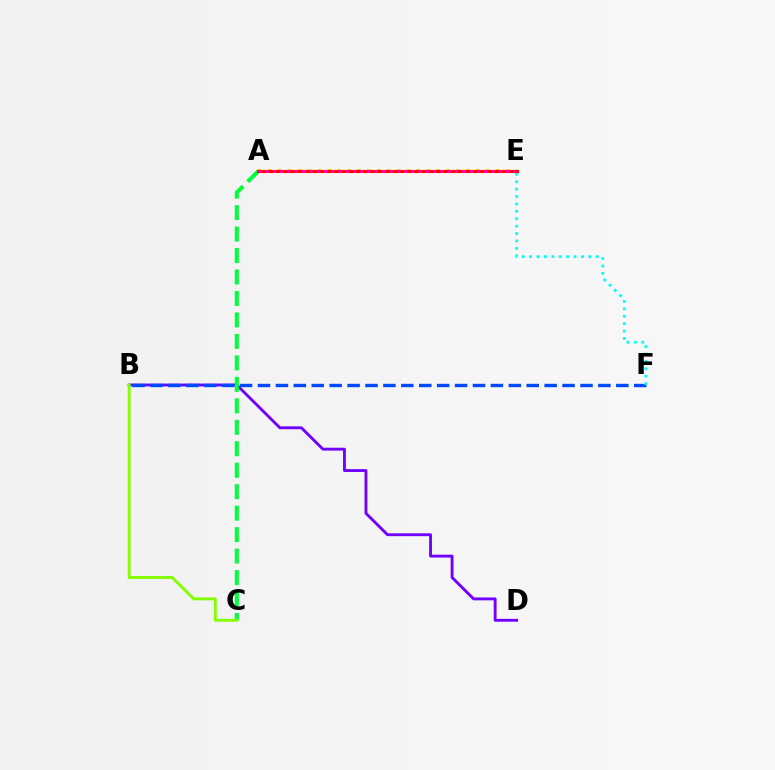{('B', 'D'): [{'color': '#7200ff', 'line_style': 'solid', 'thickness': 2.06}], ('A', 'E'): [{'color': '#ffbd00', 'line_style': 'dotted', 'thickness': 2.69}, {'color': '#ff0000', 'line_style': 'solid', 'thickness': 2.21}, {'color': '#ff00cf', 'line_style': 'dotted', 'thickness': 1.98}], ('B', 'F'): [{'color': '#004bff', 'line_style': 'dashed', 'thickness': 2.43}], ('A', 'C'): [{'color': '#00ff39', 'line_style': 'dashed', 'thickness': 2.92}], ('E', 'F'): [{'color': '#00fff6', 'line_style': 'dotted', 'thickness': 2.01}], ('B', 'C'): [{'color': '#84ff00', 'line_style': 'solid', 'thickness': 2.09}]}